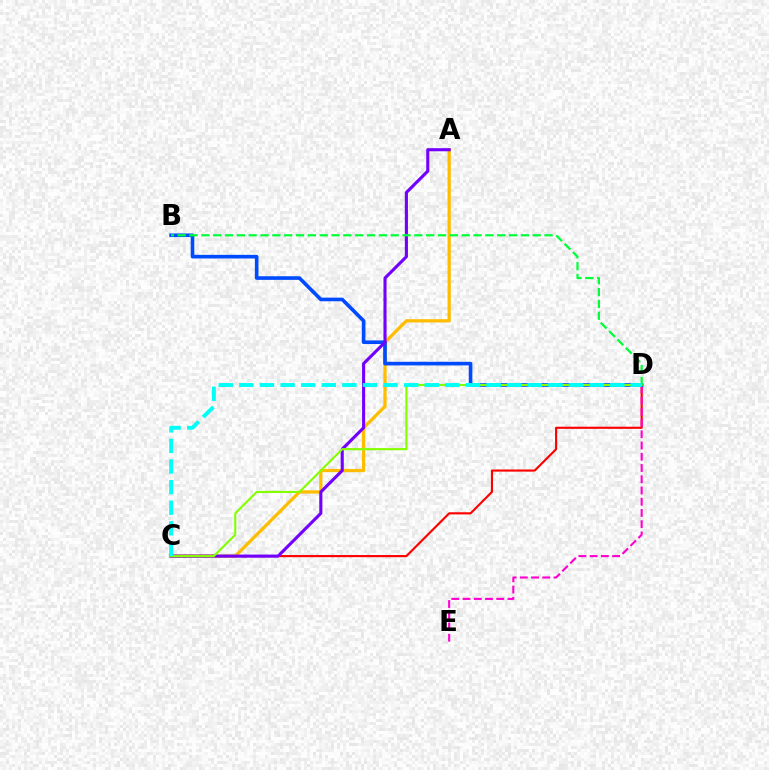{('C', 'D'): [{'color': '#ff0000', 'line_style': 'solid', 'thickness': 1.54}, {'color': '#84ff00', 'line_style': 'solid', 'thickness': 1.53}, {'color': '#00fff6', 'line_style': 'dashed', 'thickness': 2.8}], ('A', 'C'): [{'color': '#ffbd00', 'line_style': 'solid', 'thickness': 2.35}, {'color': '#7200ff', 'line_style': 'solid', 'thickness': 2.23}], ('D', 'E'): [{'color': '#ff00cf', 'line_style': 'dashed', 'thickness': 1.53}], ('B', 'D'): [{'color': '#004bff', 'line_style': 'solid', 'thickness': 2.61}, {'color': '#00ff39', 'line_style': 'dashed', 'thickness': 1.61}]}